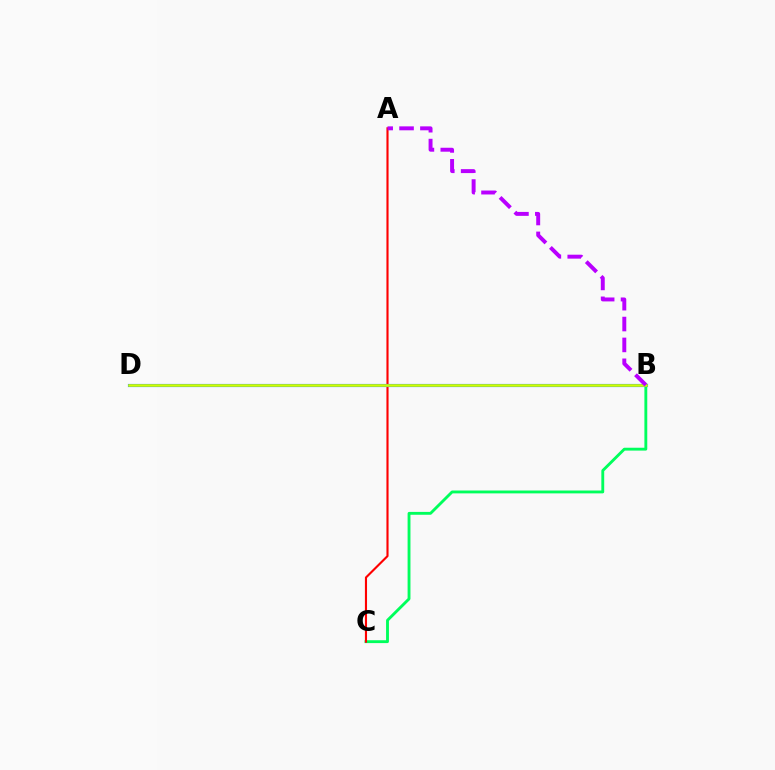{('B', 'C'): [{'color': '#00ff5c', 'line_style': 'solid', 'thickness': 2.06}], ('A', 'C'): [{'color': '#ff0000', 'line_style': 'solid', 'thickness': 1.53}], ('B', 'D'): [{'color': '#0074ff', 'line_style': 'solid', 'thickness': 2.26}, {'color': '#d1ff00', 'line_style': 'solid', 'thickness': 1.86}], ('A', 'B'): [{'color': '#b900ff', 'line_style': 'dashed', 'thickness': 2.84}]}